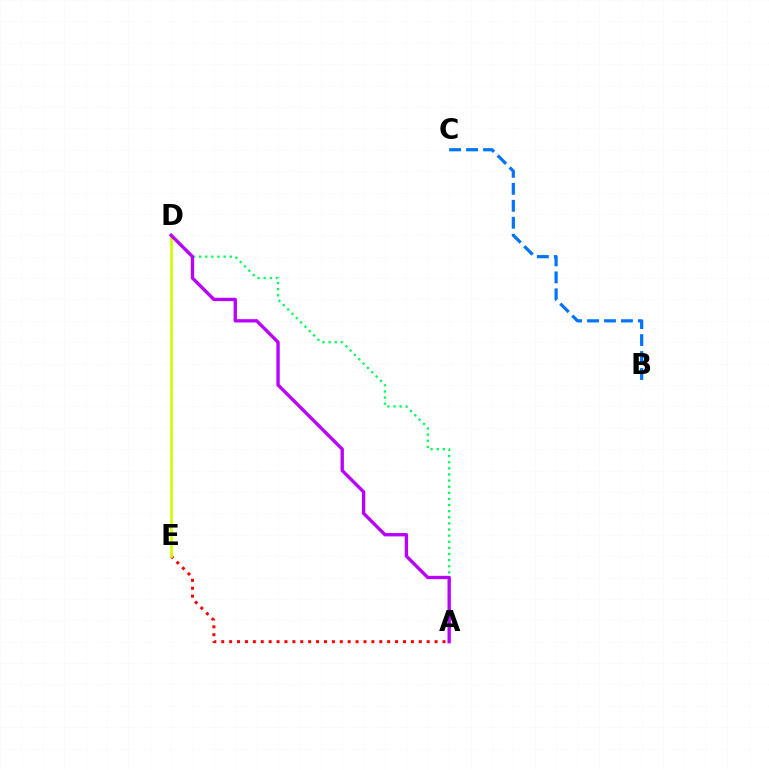{('A', 'D'): [{'color': '#00ff5c', 'line_style': 'dotted', 'thickness': 1.66}, {'color': '#b900ff', 'line_style': 'solid', 'thickness': 2.41}], ('A', 'E'): [{'color': '#ff0000', 'line_style': 'dotted', 'thickness': 2.15}], ('D', 'E'): [{'color': '#d1ff00', 'line_style': 'solid', 'thickness': 1.98}], ('B', 'C'): [{'color': '#0074ff', 'line_style': 'dashed', 'thickness': 2.3}]}